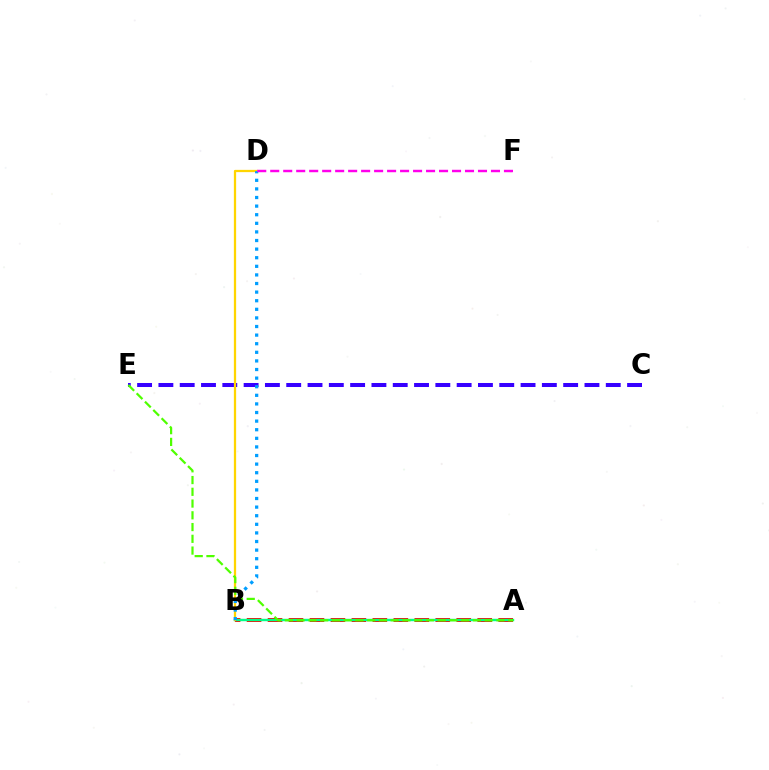{('A', 'B'): [{'color': '#ff0000', 'line_style': 'dashed', 'thickness': 2.85}, {'color': '#00ff86', 'line_style': 'solid', 'thickness': 1.74}], ('C', 'E'): [{'color': '#3700ff', 'line_style': 'dashed', 'thickness': 2.89}], ('B', 'D'): [{'color': '#ffd500', 'line_style': 'solid', 'thickness': 1.63}, {'color': '#009eff', 'line_style': 'dotted', 'thickness': 2.34}], ('A', 'E'): [{'color': '#4fff00', 'line_style': 'dashed', 'thickness': 1.6}], ('D', 'F'): [{'color': '#ff00ed', 'line_style': 'dashed', 'thickness': 1.76}]}